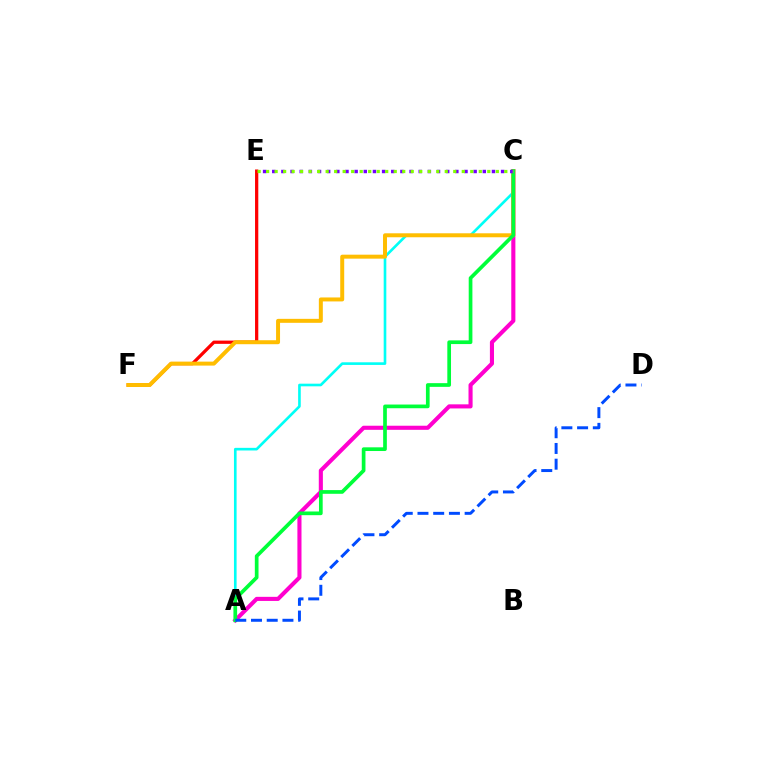{('A', 'C'): [{'color': '#00fff6', 'line_style': 'solid', 'thickness': 1.9}, {'color': '#ff00cf', 'line_style': 'solid', 'thickness': 2.95}, {'color': '#00ff39', 'line_style': 'solid', 'thickness': 2.66}], ('E', 'F'): [{'color': '#ff0000', 'line_style': 'solid', 'thickness': 2.34}], ('C', 'F'): [{'color': '#ffbd00', 'line_style': 'solid', 'thickness': 2.86}], ('C', 'E'): [{'color': '#7200ff', 'line_style': 'dotted', 'thickness': 2.49}, {'color': '#84ff00', 'line_style': 'dotted', 'thickness': 2.31}], ('A', 'D'): [{'color': '#004bff', 'line_style': 'dashed', 'thickness': 2.14}]}